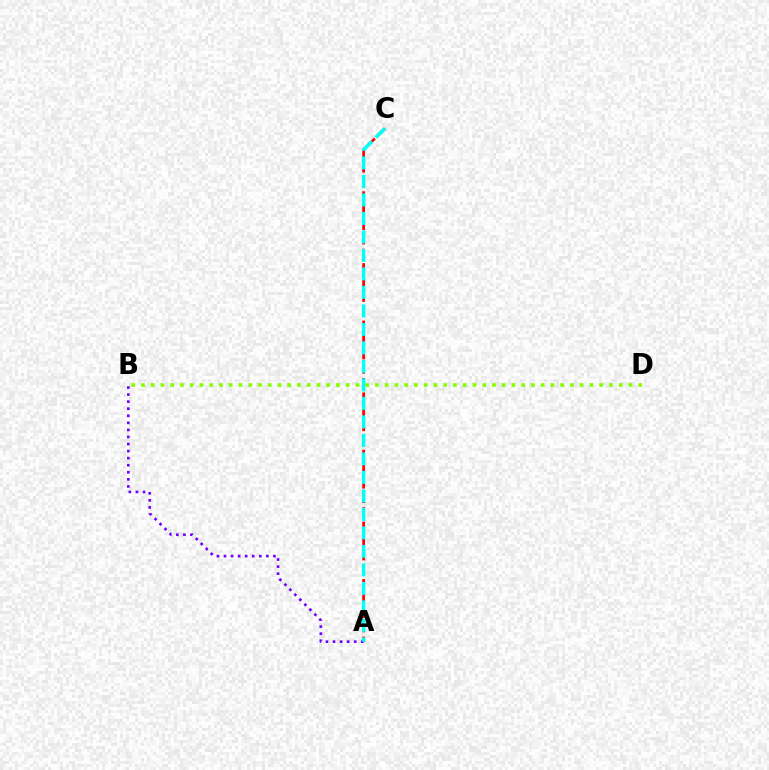{('A', 'C'): [{'color': '#ff0000', 'line_style': 'dashed', 'thickness': 1.95}, {'color': '#00fff6', 'line_style': 'dashed', 'thickness': 2.51}], ('A', 'B'): [{'color': '#7200ff', 'line_style': 'dotted', 'thickness': 1.92}], ('B', 'D'): [{'color': '#84ff00', 'line_style': 'dotted', 'thickness': 2.65}]}